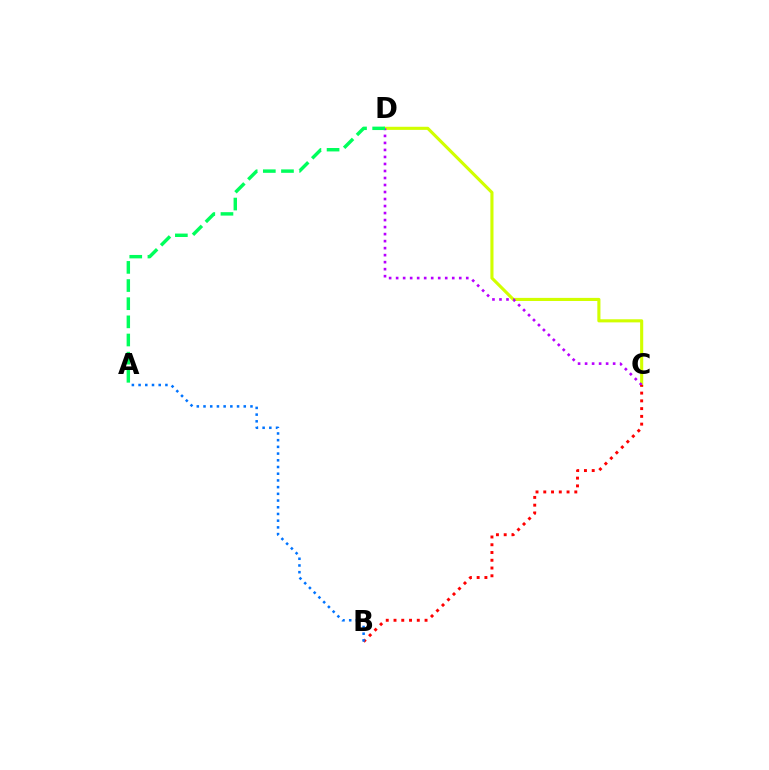{('C', 'D'): [{'color': '#d1ff00', 'line_style': 'solid', 'thickness': 2.24}, {'color': '#b900ff', 'line_style': 'dotted', 'thickness': 1.91}], ('B', 'C'): [{'color': '#ff0000', 'line_style': 'dotted', 'thickness': 2.11}], ('A', 'D'): [{'color': '#00ff5c', 'line_style': 'dashed', 'thickness': 2.47}], ('A', 'B'): [{'color': '#0074ff', 'line_style': 'dotted', 'thickness': 1.82}]}